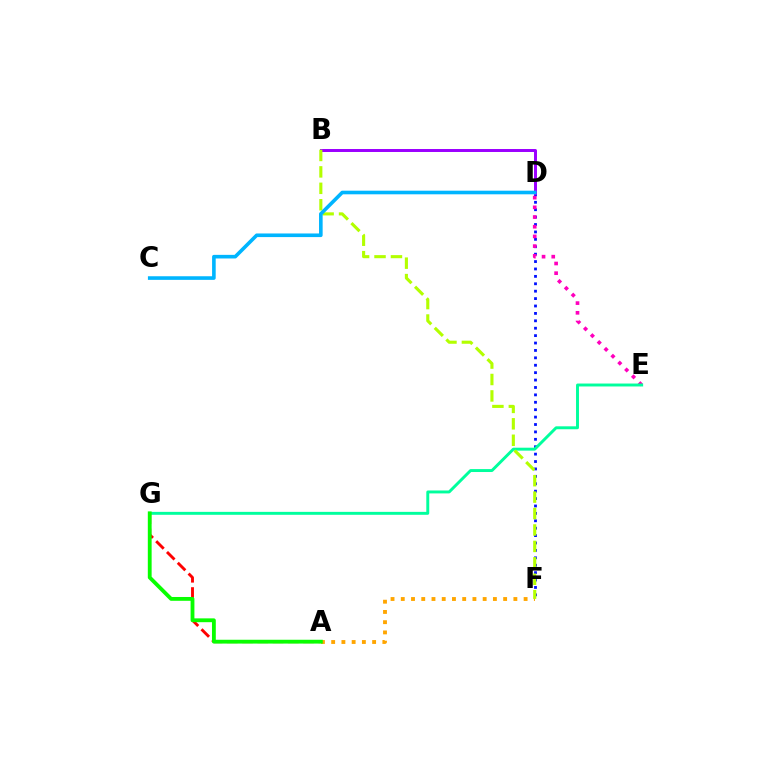{('D', 'F'): [{'color': '#0010ff', 'line_style': 'dotted', 'thickness': 2.01}], ('B', 'D'): [{'color': '#9b00ff', 'line_style': 'solid', 'thickness': 2.14}], ('A', 'F'): [{'color': '#ffa500', 'line_style': 'dotted', 'thickness': 2.78}], ('A', 'G'): [{'color': '#ff0000', 'line_style': 'dashed', 'thickness': 2.07}, {'color': '#08ff00', 'line_style': 'solid', 'thickness': 2.75}], ('D', 'E'): [{'color': '#ff00bd', 'line_style': 'dotted', 'thickness': 2.63}], ('E', 'G'): [{'color': '#00ff9d', 'line_style': 'solid', 'thickness': 2.11}], ('B', 'F'): [{'color': '#b3ff00', 'line_style': 'dashed', 'thickness': 2.23}], ('C', 'D'): [{'color': '#00b5ff', 'line_style': 'solid', 'thickness': 2.6}]}